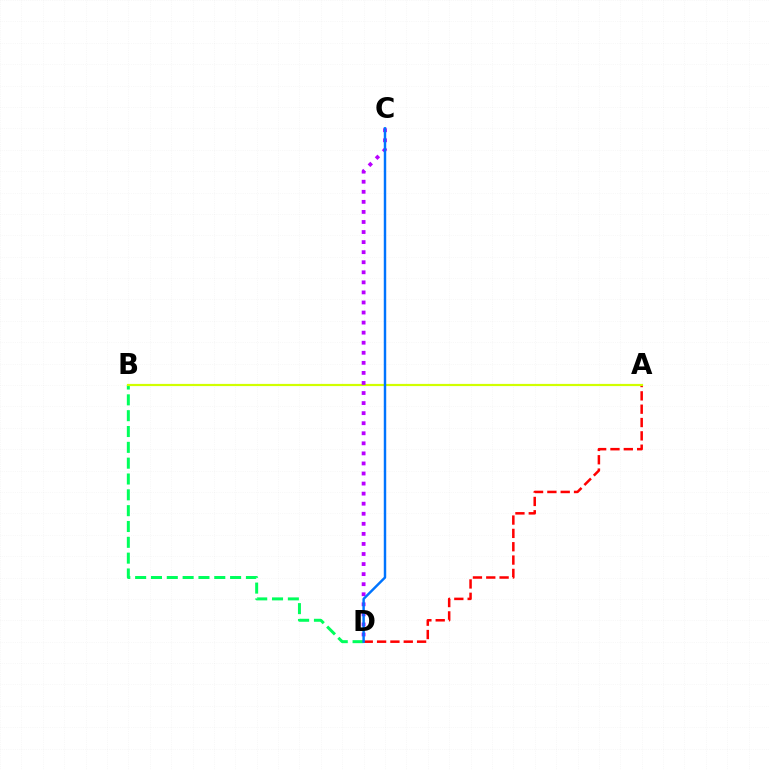{('A', 'D'): [{'color': '#ff0000', 'line_style': 'dashed', 'thickness': 1.81}], ('B', 'D'): [{'color': '#00ff5c', 'line_style': 'dashed', 'thickness': 2.15}], ('A', 'B'): [{'color': '#d1ff00', 'line_style': 'solid', 'thickness': 1.58}], ('C', 'D'): [{'color': '#b900ff', 'line_style': 'dotted', 'thickness': 2.73}, {'color': '#0074ff', 'line_style': 'solid', 'thickness': 1.76}]}